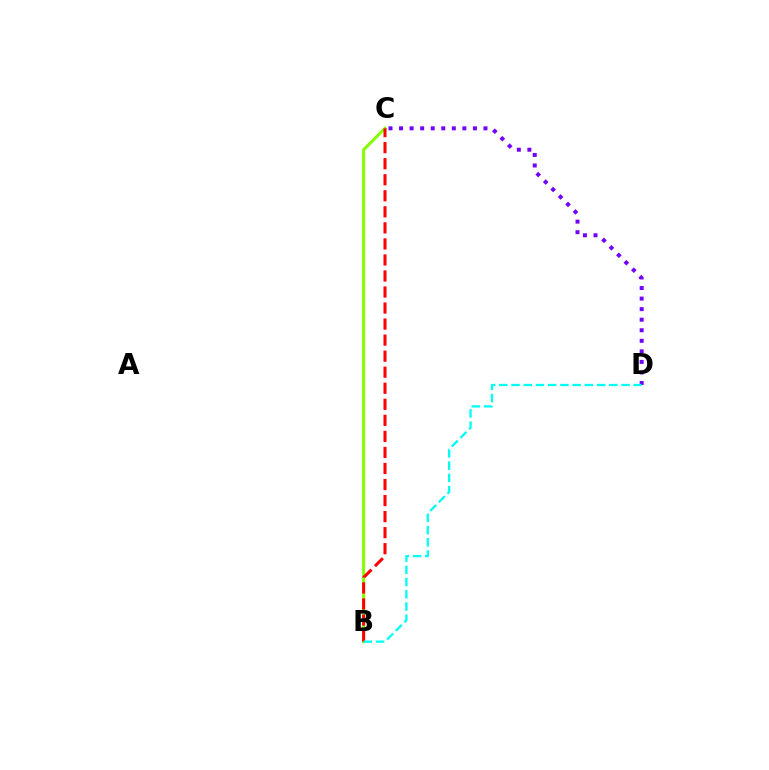{('B', 'C'): [{'color': '#84ff00', 'line_style': 'solid', 'thickness': 2.17}, {'color': '#ff0000', 'line_style': 'dashed', 'thickness': 2.18}], ('C', 'D'): [{'color': '#7200ff', 'line_style': 'dotted', 'thickness': 2.87}], ('B', 'D'): [{'color': '#00fff6', 'line_style': 'dashed', 'thickness': 1.66}]}